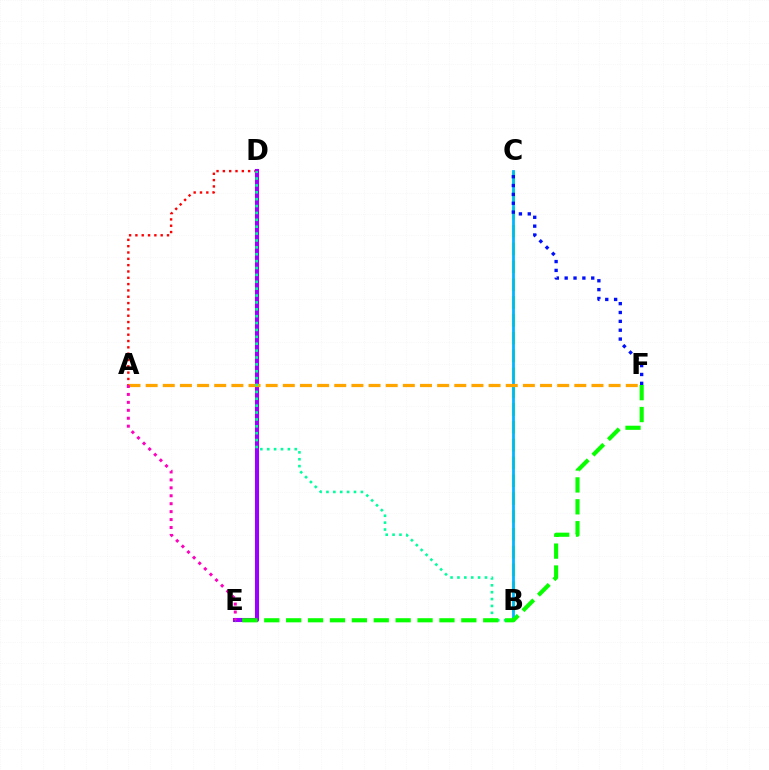{('A', 'D'): [{'color': '#ff0000', 'line_style': 'dotted', 'thickness': 1.72}], ('B', 'C'): [{'color': '#b3ff00', 'line_style': 'dashed', 'thickness': 2.42}, {'color': '#00b5ff', 'line_style': 'solid', 'thickness': 2.01}], ('C', 'F'): [{'color': '#0010ff', 'line_style': 'dotted', 'thickness': 2.41}], ('D', 'E'): [{'color': '#9b00ff', 'line_style': 'solid', 'thickness': 2.94}], ('A', 'F'): [{'color': '#ffa500', 'line_style': 'dashed', 'thickness': 2.33}], ('B', 'D'): [{'color': '#00ff9d', 'line_style': 'dotted', 'thickness': 1.87}], ('E', 'F'): [{'color': '#08ff00', 'line_style': 'dashed', 'thickness': 2.97}], ('A', 'E'): [{'color': '#ff00bd', 'line_style': 'dotted', 'thickness': 2.16}]}